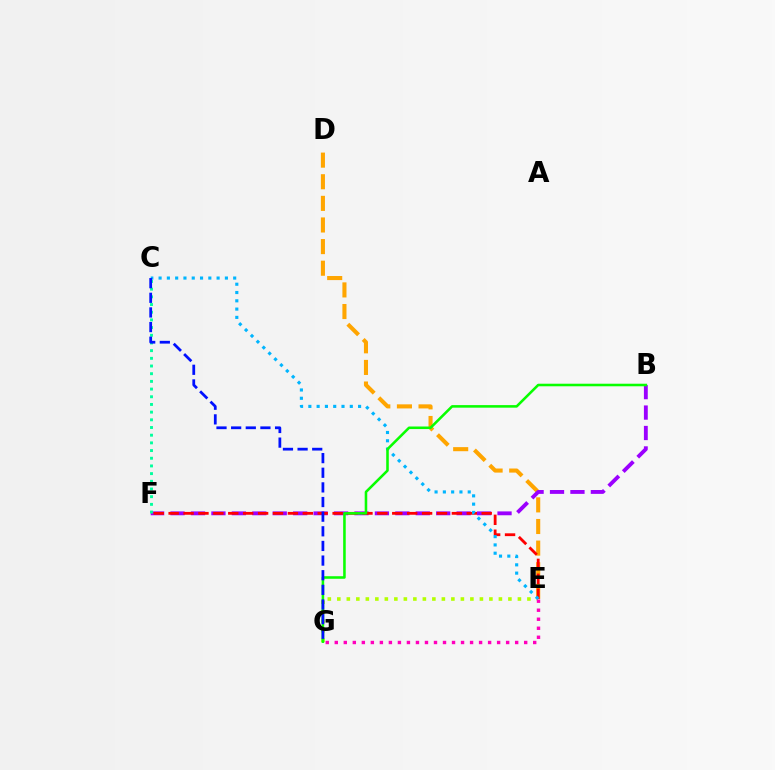{('D', 'E'): [{'color': '#ffa500', 'line_style': 'dashed', 'thickness': 2.94}], ('E', 'G'): [{'color': '#b3ff00', 'line_style': 'dotted', 'thickness': 2.58}, {'color': '#ff00bd', 'line_style': 'dotted', 'thickness': 2.45}], ('B', 'F'): [{'color': '#9b00ff', 'line_style': 'dashed', 'thickness': 2.78}], ('E', 'F'): [{'color': '#ff0000', 'line_style': 'dashed', 'thickness': 2.03}], ('C', 'F'): [{'color': '#00ff9d', 'line_style': 'dotted', 'thickness': 2.09}], ('C', 'E'): [{'color': '#00b5ff', 'line_style': 'dotted', 'thickness': 2.25}], ('B', 'G'): [{'color': '#08ff00', 'line_style': 'solid', 'thickness': 1.84}], ('C', 'G'): [{'color': '#0010ff', 'line_style': 'dashed', 'thickness': 1.99}]}